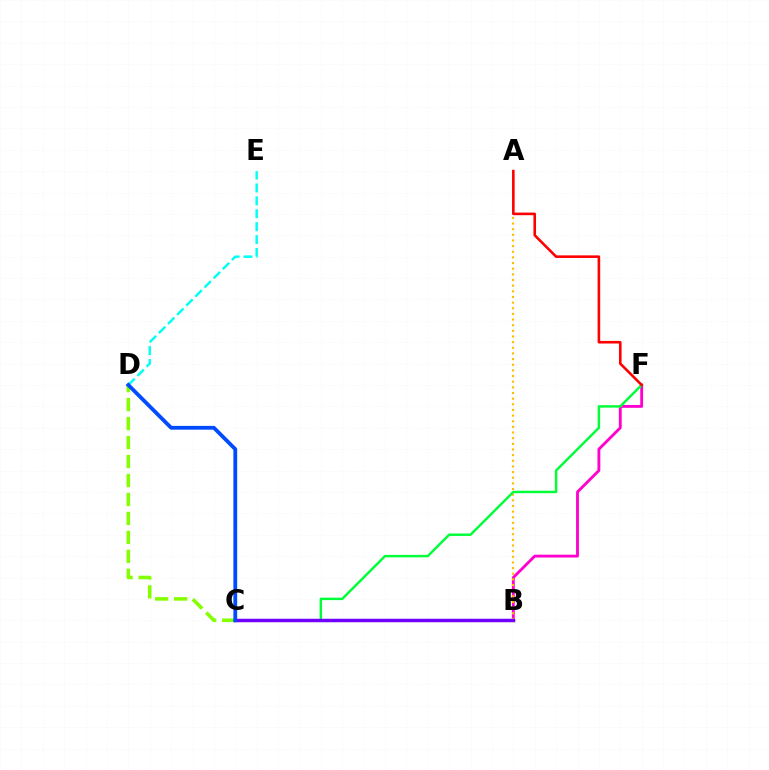{('B', 'F'): [{'color': '#ff00cf', 'line_style': 'solid', 'thickness': 2.05}], ('C', 'D'): [{'color': '#84ff00', 'line_style': 'dashed', 'thickness': 2.58}, {'color': '#004bff', 'line_style': 'solid', 'thickness': 2.73}], ('A', 'B'): [{'color': '#ffbd00', 'line_style': 'dotted', 'thickness': 1.53}], ('C', 'F'): [{'color': '#00ff39', 'line_style': 'solid', 'thickness': 1.76}], ('B', 'C'): [{'color': '#7200ff', 'line_style': 'solid', 'thickness': 2.52}], ('D', 'E'): [{'color': '#00fff6', 'line_style': 'dashed', 'thickness': 1.75}], ('A', 'F'): [{'color': '#ff0000', 'line_style': 'solid', 'thickness': 1.87}]}